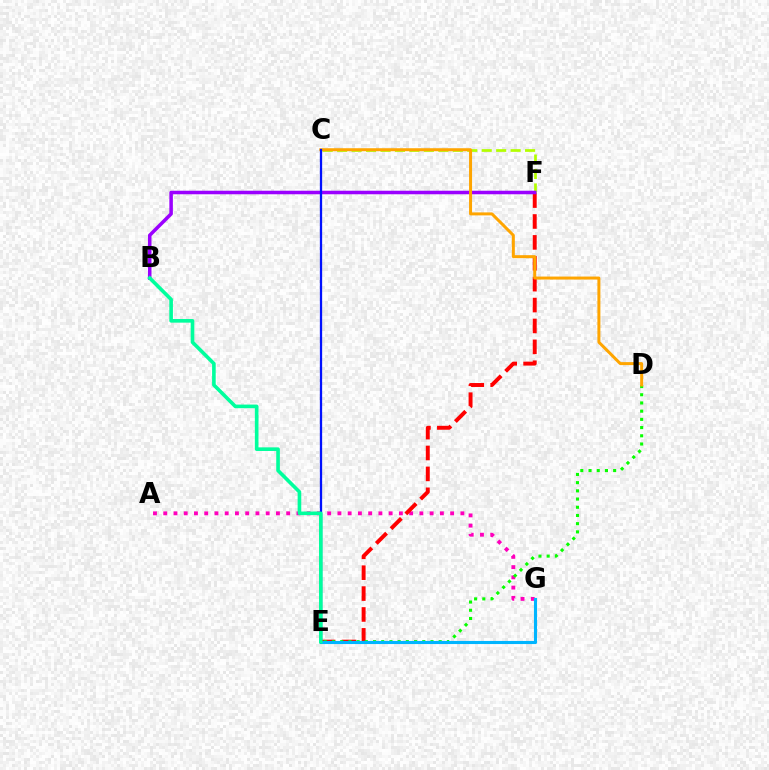{('C', 'F'): [{'color': '#b3ff00', 'line_style': 'dashed', 'thickness': 1.96}], ('A', 'G'): [{'color': '#ff00bd', 'line_style': 'dotted', 'thickness': 2.78}], ('E', 'F'): [{'color': '#ff0000', 'line_style': 'dashed', 'thickness': 2.84}], ('B', 'F'): [{'color': '#9b00ff', 'line_style': 'solid', 'thickness': 2.54}], ('D', 'E'): [{'color': '#08ff00', 'line_style': 'dotted', 'thickness': 2.23}], ('C', 'D'): [{'color': '#ffa500', 'line_style': 'solid', 'thickness': 2.15}], ('E', 'G'): [{'color': '#00b5ff', 'line_style': 'solid', 'thickness': 2.24}], ('C', 'E'): [{'color': '#0010ff', 'line_style': 'solid', 'thickness': 1.64}], ('B', 'E'): [{'color': '#00ff9d', 'line_style': 'solid', 'thickness': 2.61}]}